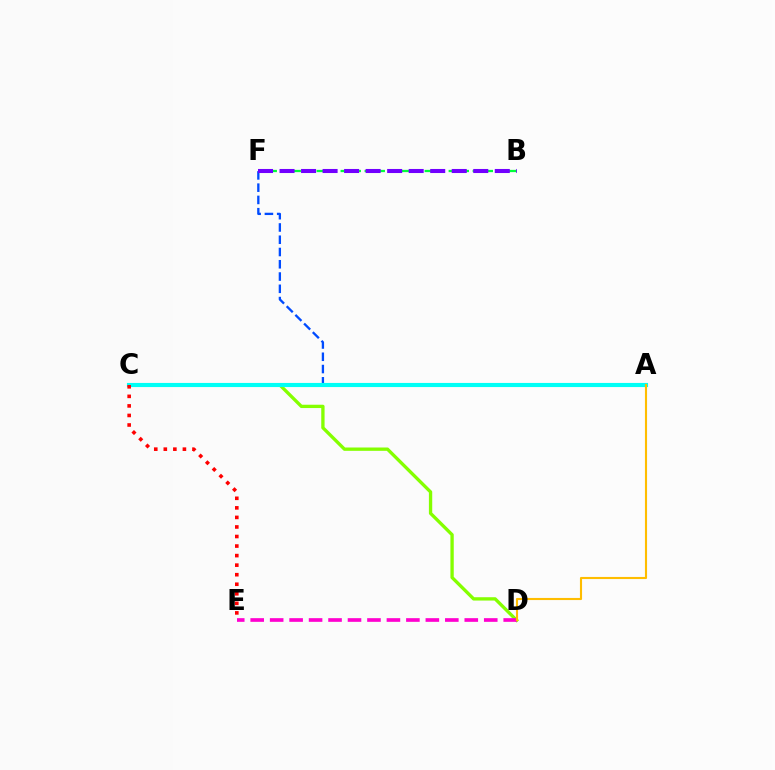{('C', 'D'): [{'color': '#84ff00', 'line_style': 'solid', 'thickness': 2.39}], ('A', 'F'): [{'color': '#004bff', 'line_style': 'dashed', 'thickness': 1.67}], ('A', 'C'): [{'color': '#00fff6', 'line_style': 'solid', 'thickness': 2.97}], ('B', 'F'): [{'color': '#00ff39', 'line_style': 'dashed', 'thickness': 1.63}, {'color': '#7200ff', 'line_style': 'dashed', 'thickness': 2.92}], ('D', 'E'): [{'color': '#ff00cf', 'line_style': 'dashed', 'thickness': 2.64}], ('C', 'E'): [{'color': '#ff0000', 'line_style': 'dotted', 'thickness': 2.59}], ('A', 'D'): [{'color': '#ffbd00', 'line_style': 'solid', 'thickness': 1.53}]}